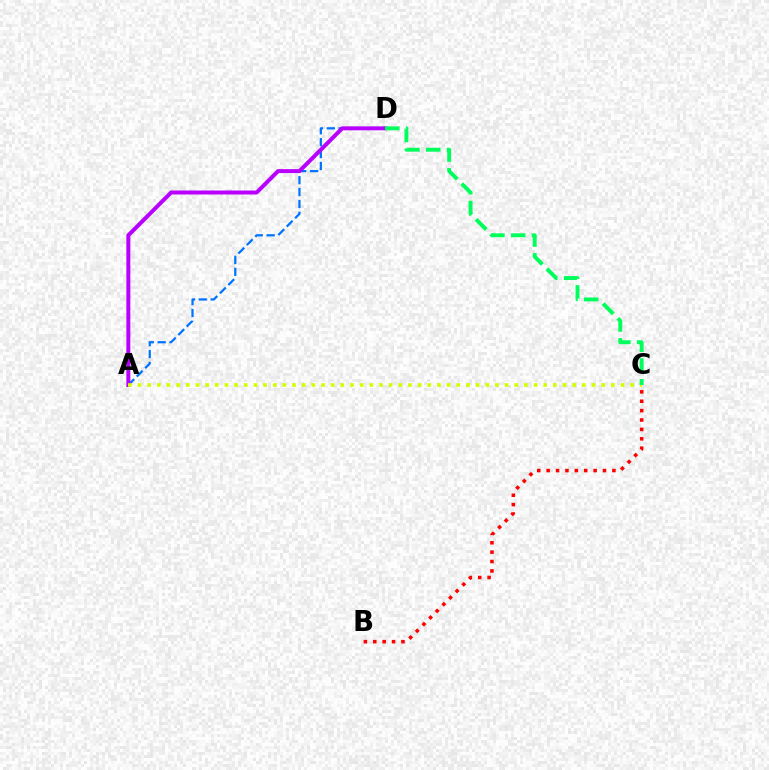{('A', 'D'): [{'color': '#0074ff', 'line_style': 'dashed', 'thickness': 1.62}, {'color': '#b900ff', 'line_style': 'solid', 'thickness': 2.87}], ('B', 'C'): [{'color': '#ff0000', 'line_style': 'dotted', 'thickness': 2.55}], ('A', 'C'): [{'color': '#d1ff00', 'line_style': 'dotted', 'thickness': 2.62}], ('C', 'D'): [{'color': '#00ff5c', 'line_style': 'dashed', 'thickness': 2.82}]}